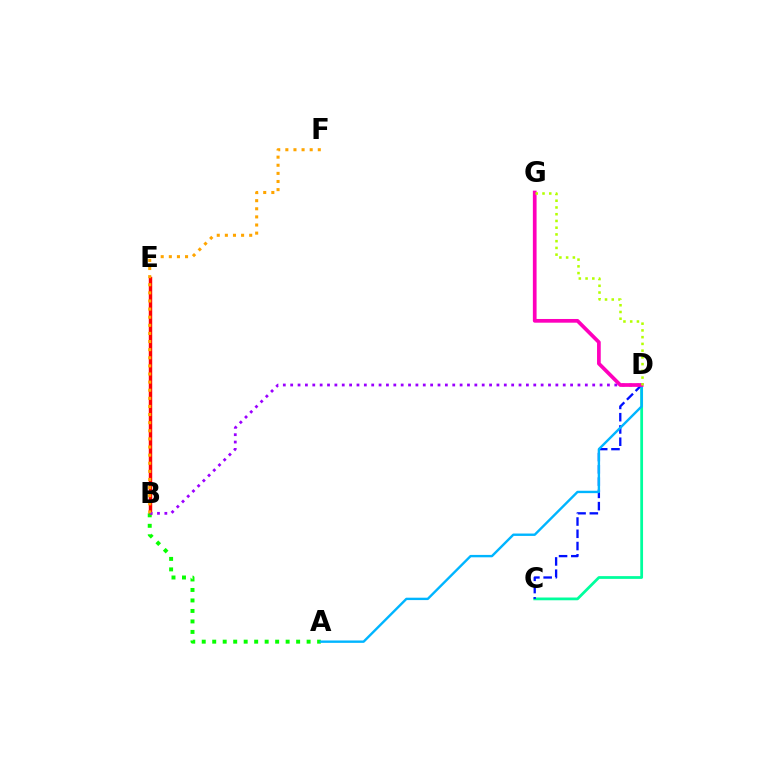{('B', 'E'): [{'color': '#ff0000', 'line_style': 'solid', 'thickness': 2.47}], ('A', 'B'): [{'color': '#08ff00', 'line_style': 'dotted', 'thickness': 2.85}], ('C', 'D'): [{'color': '#00ff9d', 'line_style': 'solid', 'thickness': 1.99}, {'color': '#0010ff', 'line_style': 'dashed', 'thickness': 1.67}], ('B', 'D'): [{'color': '#9b00ff', 'line_style': 'dotted', 'thickness': 2.0}], ('A', 'D'): [{'color': '#00b5ff', 'line_style': 'solid', 'thickness': 1.72}], ('D', 'G'): [{'color': '#ff00bd', 'line_style': 'solid', 'thickness': 2.67}, {'color': '#b3ff00', 'line_style': 'dotted', 'thickness': 1.83}], ('B', 'F'): [{'color': '#ffa500', 'line_style': 'dotted', 'thickness': 2.2}]}